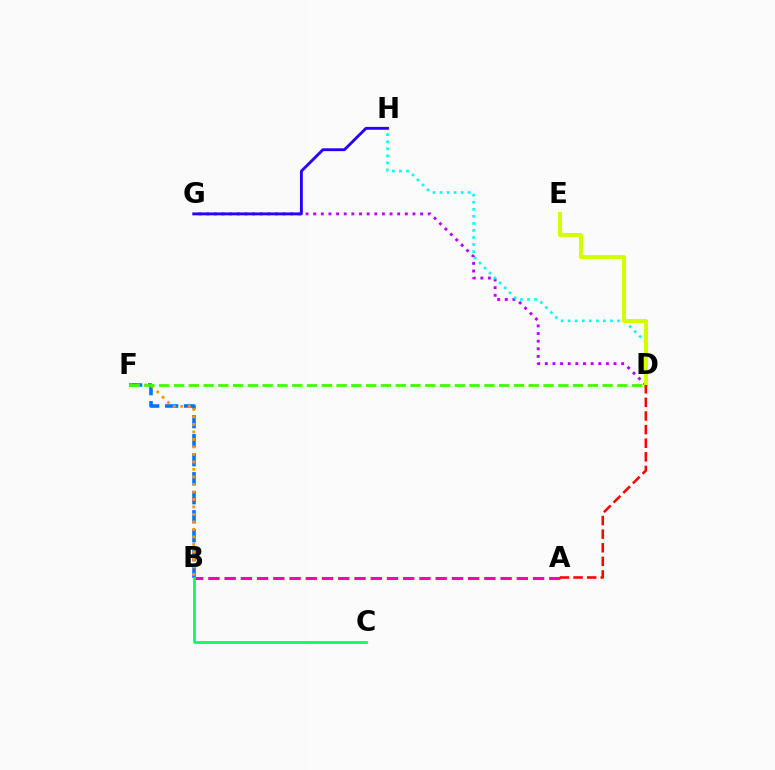{('A', 'B'): [{'color': '#ff00ac', 'line_style': 'dashed', 'thickness': 2.21}], ('B', 'F'): [{'color': '#0074ff', 'line_style': 'dashed', 'thickness': 2.58}, {'color': '#ff9400', 'line_style': 'dotted', 'thickness': 2.04}], ('D', 'G'): [{'color': '#b900ff', 'line_style': 'dotted', 'thickness': 2.07}], ('D', 'H'): [{'color': '#00fff6', 'line_style': 'dotted', 'thickness': 1.92}], ('D', 'F'): [{'color': '#3dff00', 'line_style': 'dashed', 'thickness': 2.01}], ('D', 'E'): [{'color': '#d1ff00', 'line_style': 'solid', 'thickness': 2.91}], ('G', 'H'): [{'color': '#2500ff', 'line_style': 'solid', 'thickness': 2.05}], ('A', 'D'): [{'color': '#ff0000', 'line_style': 'dashed', 'thickness': 1.85}], ('B', 'C'): [{'color': '#00ff5c', 'line_style': 'solid', 'thickness': 1.96}]}